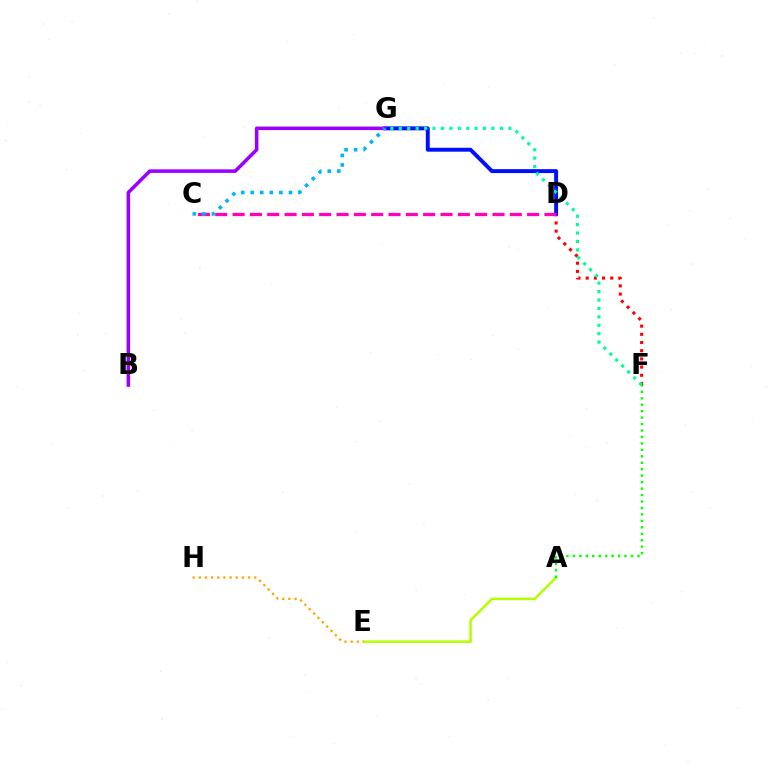{('D', 'F'): [{'color': '#ff0000', 'line_style': 'dotted', 'thickness': 2.22}], ('D', 'G'): [{'color': '#0010ff', 'line_style': 'solid', 'thickness': 2.83}], ('A', 'E'): [{'color': '#b3ff00', 'line_style': 'solid', 'thickness': 1.8}], ('F', 'G'): [{'color': '#00ff9d', 'line_style': 'dotted', 'thickness': 2.29}], ('B', 'G'): [{'color': '#9b00ff', 'line_style': 'solid', 'thickness': 2.54}], ('E', 'H'): [{'color': '#ffa500', 'line_style': 'dotted', 'thickness': 1.67}], ('C', 'D'): [{'color': '#ff00bd', 'line_style': 'dashed', 'thickness': 2.35}], ('A', 'F'): [{'color': '#08ff00', 'line_style': 'dotted', 'thickness': 1.75}], ('C', 'G'): [{'color': '#00b5ff', 'line_style': 'dotted', 'thickness': 2.59}]}